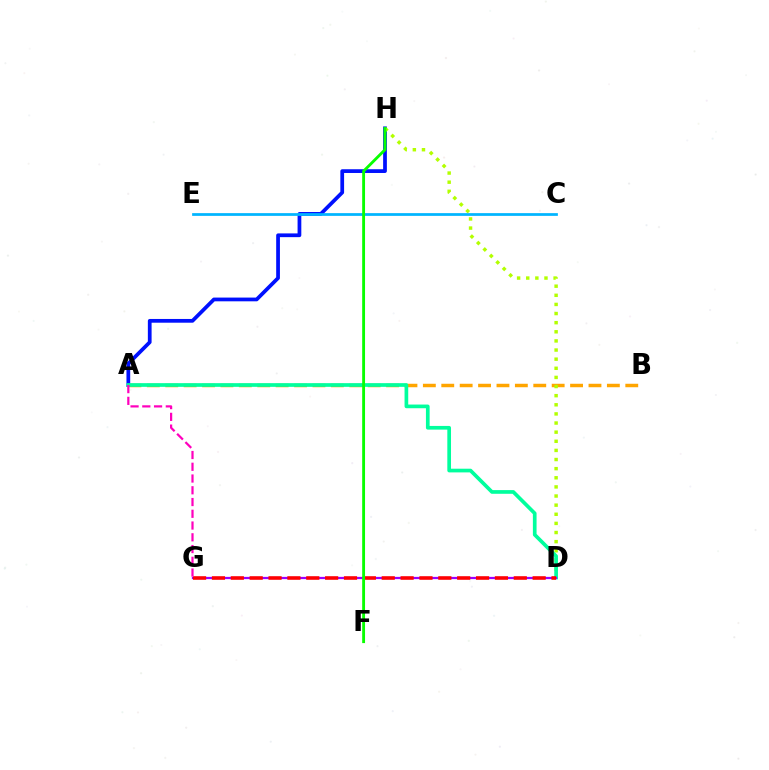{('A', 'H'): [{'color': '#0010ff', 'line_style': 'solid', 'thickness': 2.69}], ('A', 'B'): [{'color': '#ffa500', 'line_style': 'dashed', 'thickness': 2.5}], ('D', 'H'): [{'color': '#b3ff00', 'line_style': 'dotted', 'thickness': 2.48}], ('A', 'D'): [{'color': '#00ff9d', 'line_style': 'solid', 'thickness': 2.65}], ('C', 'E'): [{'color': '#00b5ff', 'line_style': 'solid', 'thickness': 1.97}], ('D', 'G'): [{'color': '#9b00ff', 'line_style': 'solid', 'thickness': 1.61}, {'color': '#ff0000', 'line_style': 'dashed', 'thickness': 2.56}], ('F', 'H'): [{'color': '#08ff00', 'line_style': 'solid', 'thickness': 2.06}], ('A', 'G'): [{'color': '#ff00bd', 'line_style': 'dashed', 'thickness': 1.6}]}